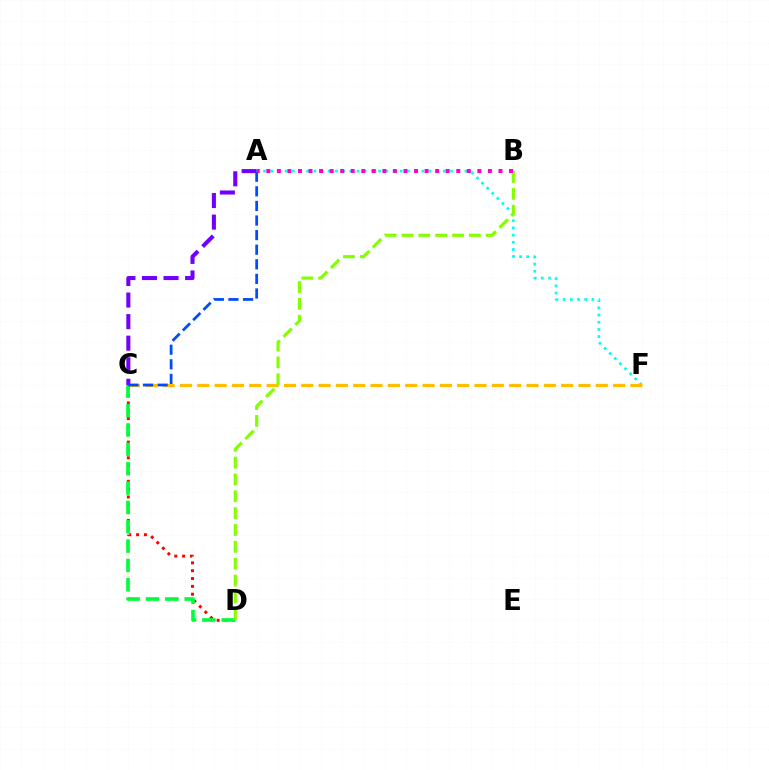{('C', 'D'): [{'color': '#ff0000', 'line_style': 'dotted', 'thickness': 2.13}, {'color': '#00ff39', 'line_style': 'dashed', 'thickness': 2.63}], ('A', 'F'): [{'color': '#00fff6', 'line_style': 'dotted', 'thickness': 1.95}], ('C', 'F'): [{'color': '#ffbd00', 'line_style': 'dashed', 'thickness': 2.35}], ('A', 'C'): [{'color': '#7200ff', 'line_style': 'dashed', 'thickness': 2.93}, {'color': '#004bff', 'line_style': 'dashed', 'thickness': 1.98}], ('B', 'D'): [{'color': '#84ff00', 'line_style': 'dashed', 'thickness': 2.29}], ('A', 'B'): [{'color': '#ff00cf', 'line_style': 'dotted', 'thickness': 2.87}]}